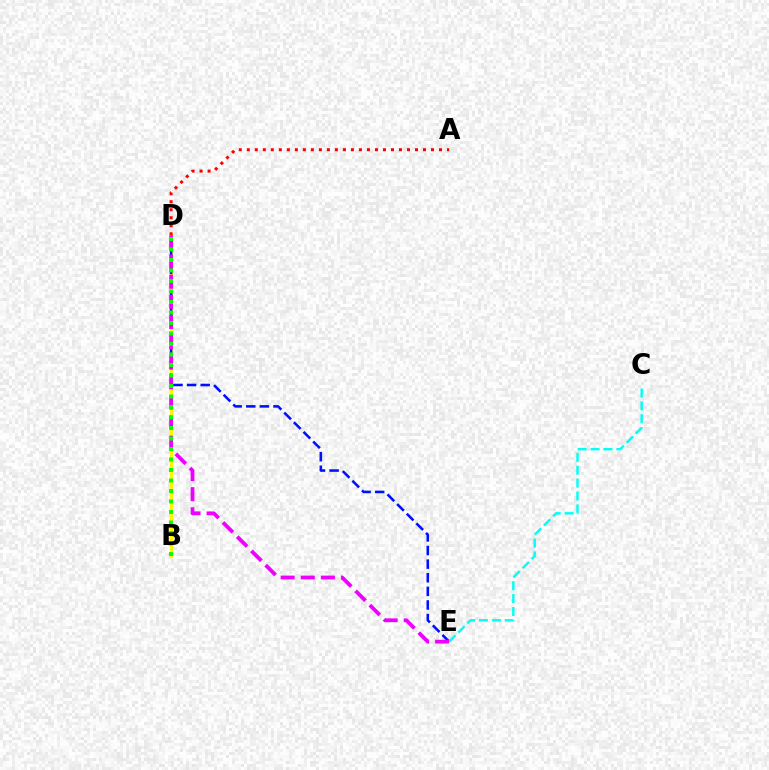{('B', 'D'): [{'color': '#fcf500', 'line_style': 'solid', 'thickness': 2.33}, {'color': '#08ff00', 'line_style': 'dotted', 'thickness': 2.85}], ('D', 'E'): [{'color': '#0010ff', 'line_style': 'dashed', 'thickness': 1.85}, {'color': '#ee00ff', 'line_style': 'dashed', 'thickness': 2.73}], ('C', 'E'): [{'color': '#00fff6', 'line_style': 'dashed', 'thickness': 1.75}], ('A', 'D'): [{'color': '#ff0000', 'line_style': 'dotted', 'thickness': 2.18}]}